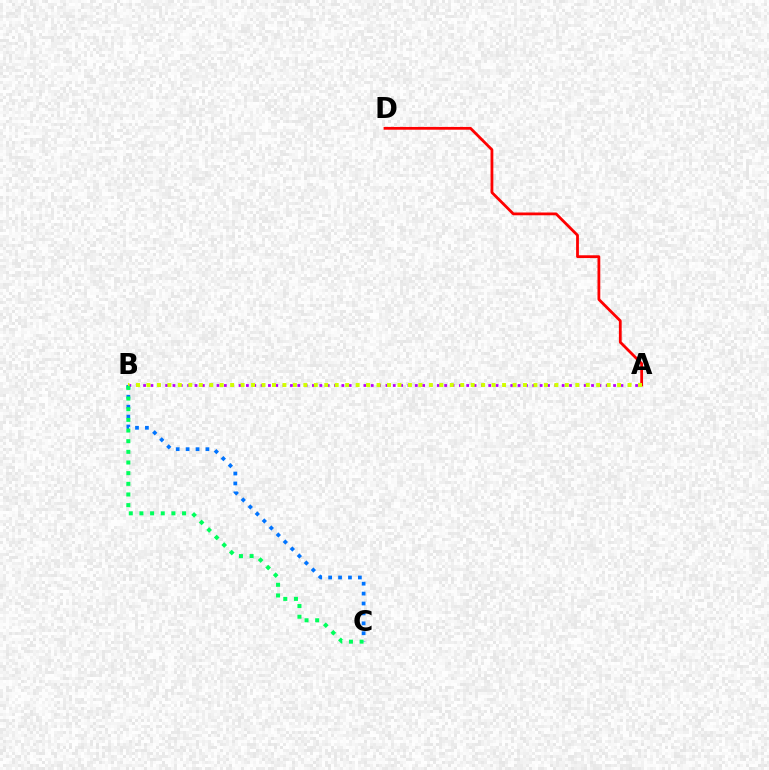{('B', 'C'): [{'color': '#0074ff', 'line_style': 'dotted', 'thickness': 2.69}, {'color': '#00ff5c', 'line_style': 'dotted', 'thickness': 2.9}], ('A', 'D'): [{'color': '#ff0000', 'line_style': 'solid', 'thickness': 2.01}], ('A', 'B'): [{'color': '#b900ff', 'line_style': 'dotted', 'thickness': 2.0}, {'color': '#d1ff00', 'line_style': 'dotted', 'thickness': 2.84}]}